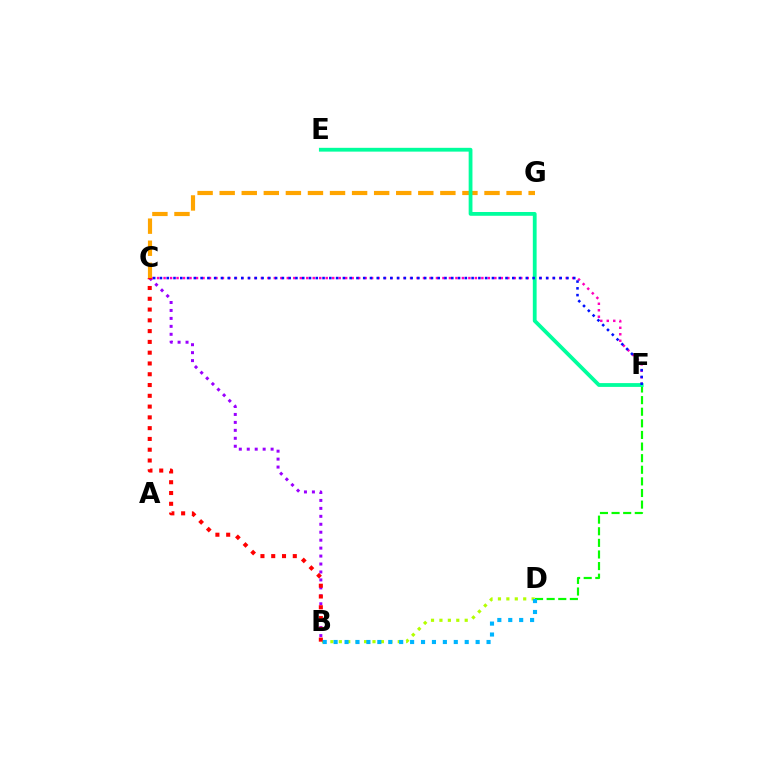{('B', 'C'): [{'color': '#9b00ff', 'line_style': 'dotted', 'thickness': 2.16}, {'color': '#ff0000', 'line_style': 'dotted', 'thickness': 2.93}], ('C', 'F'): [{'color': '#ff00bd', 'line_style': 'dotted', 'thickness': 1.76}, {'color': '#0010ff', 'line_style': 'dotted', 'thickness': 1.84}], ('B', 'D'): [{'color': '#b3ff00', 'line_style': 'dotted', 'thickness': 2.29}, {'color': '#00b5ff', 'line_style': 'dotted', 'thickness': 2.97}], ('D', 'F'): [{'color': '#08ff00', 'line_style': 'dashed', 'thickness': 1.58}], ('C', 'G'): [{'color': '#ffa500', 'line_style': 'dashed', 'thickness': 3.0}], ('E', 'F'): [{'color': '#00ff9d', 'line_style': 'solid', 'thickness': 2.73}]}